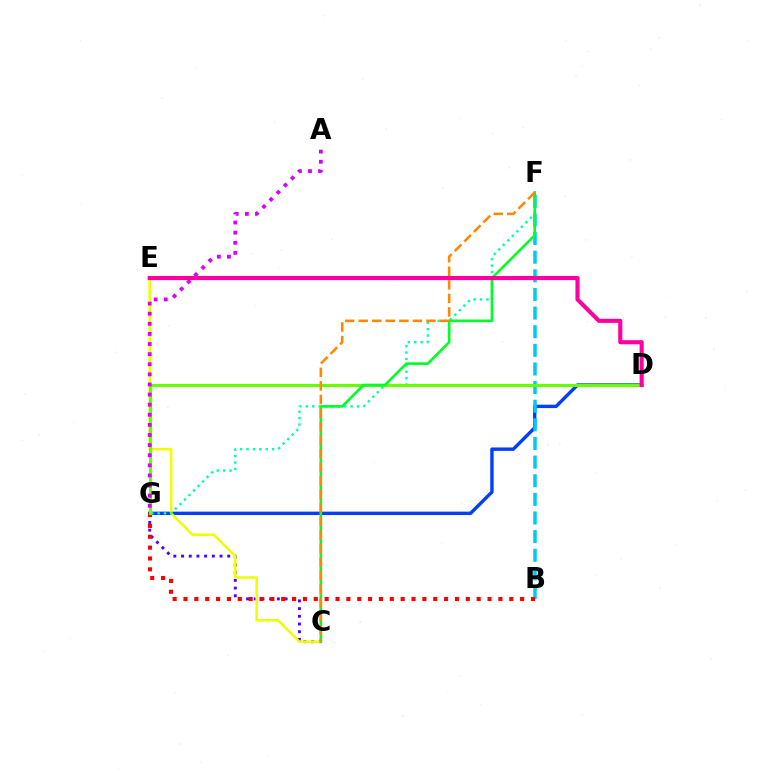{('D', 'G'): [{'color': '#003fff', 'line_style': 'solid', 'thickness': 2.44}, {'color': '#66ff00', 'line_style': 'solid', 'thickness': 2.24}], ('B', 'F'): [{'color': '#00c7ff', 'line_style': 'dashed', 'thickness': 2.53}], ('C', 'G'): [{'color': '#4f00ff', 'line_style': 'dotted', 'thickness': 2.09}], ('C', 'E'): [{'color': '#eeff00', 'line_style': 'solid', 'thickness': 1.83}], ('F', 'G'): [{'color': '#00ffaf', 'line_style': 'dotted', 'thickness': 1.74}], ('B', 'G'): [{'color': '#ff0000', 'line_style': 'dotted', 'thickness': 2.95}], ('A', 'G'): [{'color': '#d600ff', 'line_style': 'dotted', 'thickness': 2.75}], ('C', 'F'): [{'color': '#00ff27', 'line_style': 'solid', 'thickness': 1.9}, {'color': '#ff8800', 'line_style': 'dashed', 'thickness': 1.84}], ('D', 'E'): [{'color': '#ff00a0', 'line_style': 'solid', 'thickness': 2.95}]}